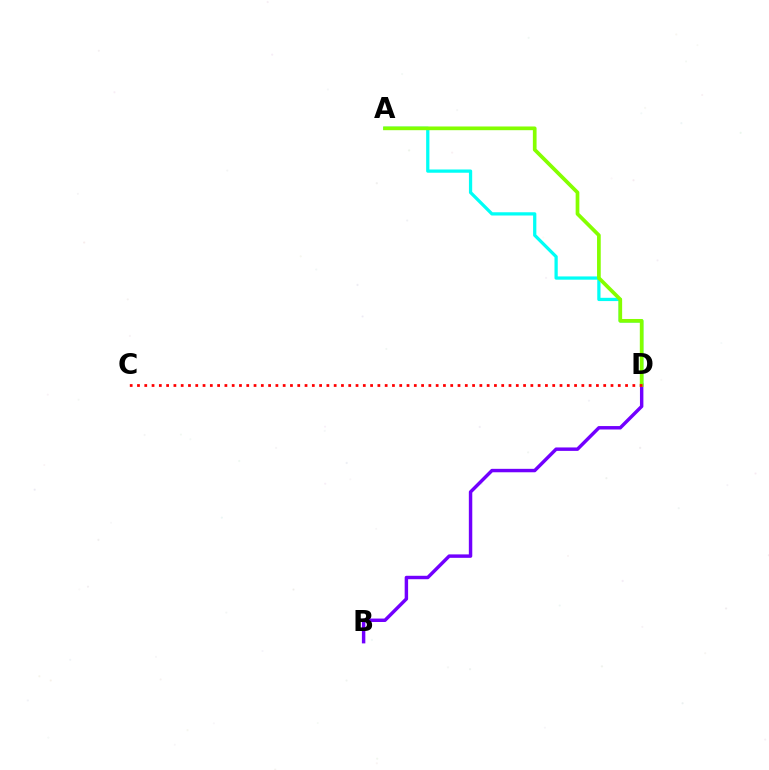{('A', 'D'): [{'color': '#00fff6', 'line_style': 'solid', 'thickness': 2.34}, {'color': '#84ff00', 'line_style': 'solid', 'thickness': 2.67}], ('B', 'D'): [{'color': '#7200ff', 'line_style': 'solid', 'thickness': 2.48}], ('C', 'D'): [{'color': '#ff0000', 'line_style': 'dotted', 'thickness': 1.98}]}